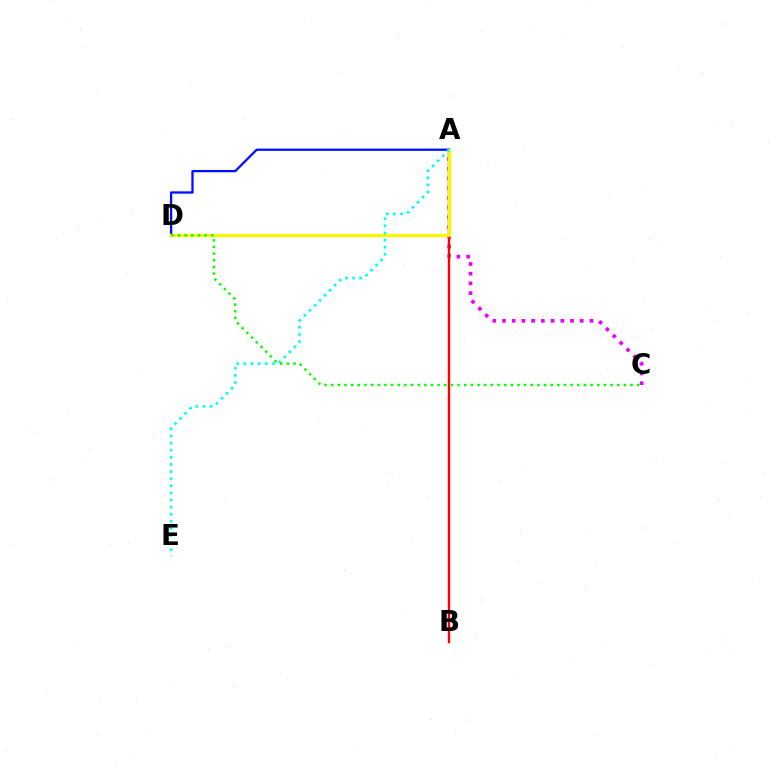{('A', 'C'): [{'color': '#ee00ff', 'line_style': 'dotted', 'thickness': 2.64}], ('A', 'D'): [{'color': '#0010ff', 'line_style': 'solid', 'thickness': 1.65}, {'color': '#fcf500', 'line_style': 'solid', 'thickness': 2.35}], ('A', 'B'): [{'color': '#ff0000', 'line_style': 'solid', 'thickness': 1.74}], ('A', 'E'): [{'color': '#00fff6', 'line_style': 'dotted', 'thickness': 1.93}], ('C', 'D'): [{'color': '#08ff00', 'line_style': 'dotted', 'thickness': 1.81}]}